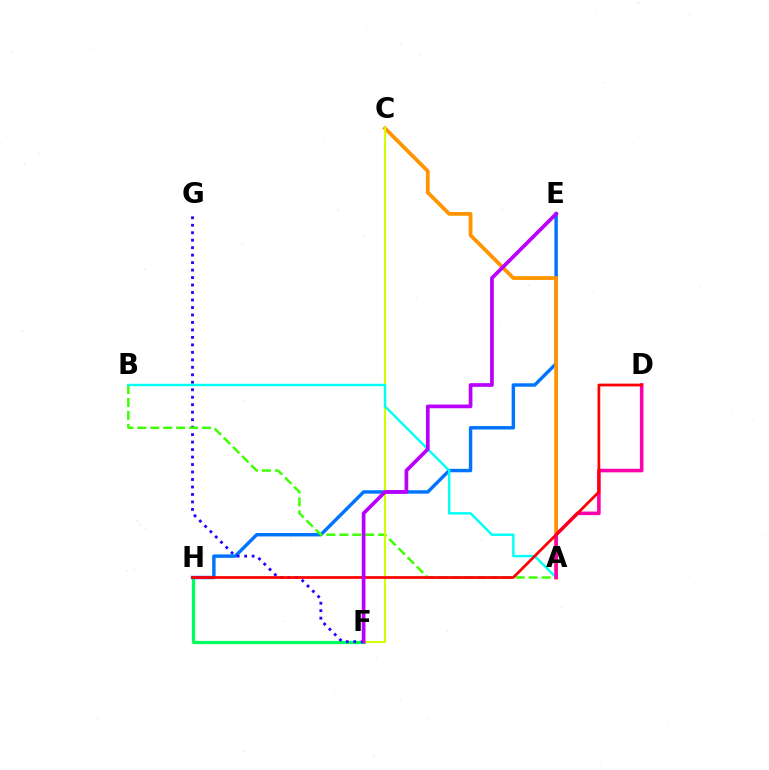{('F', 'H'): [{'color': '#00ff5c', 'line_style': 'solid', 'thickness': 2.31}], ('E', 'H'): [{'color': '#0074ff', 'line_style': 'solid', 'thickness': 2.46}], ('A', 'C'): [{'color': '#ff9400', 'line_style': 'solid', 'thickness': 2.72}], ('F', 'G'): [{'color': '#2500ff', 'line_style': 'dotted', 'thickness': 2.03}], ('A', 'B'): [{'color': '#3dff00', 'line_style': 'dashed', 'thickness': 1.76}, {'color': '#00fff6', 'line_style': 'solid', 'thickness': 1.73}], ('C', 'F'): [{'color': '#d1ff00', 'line_style': 'solid', 'thickness': 1.53}], ('A', 'D'): [{'color': '#ff00ac', 'line_style': 'solid', 'thickness': 2.57}], ('D', 'H'): [{'color': '#ff0000', 'line_style': 'solid', 'thickness': 1.97}], ('E', 'F'): [{'color': '#b900ff', 'line_style': 'solid', 'thickness': 2.67}]}